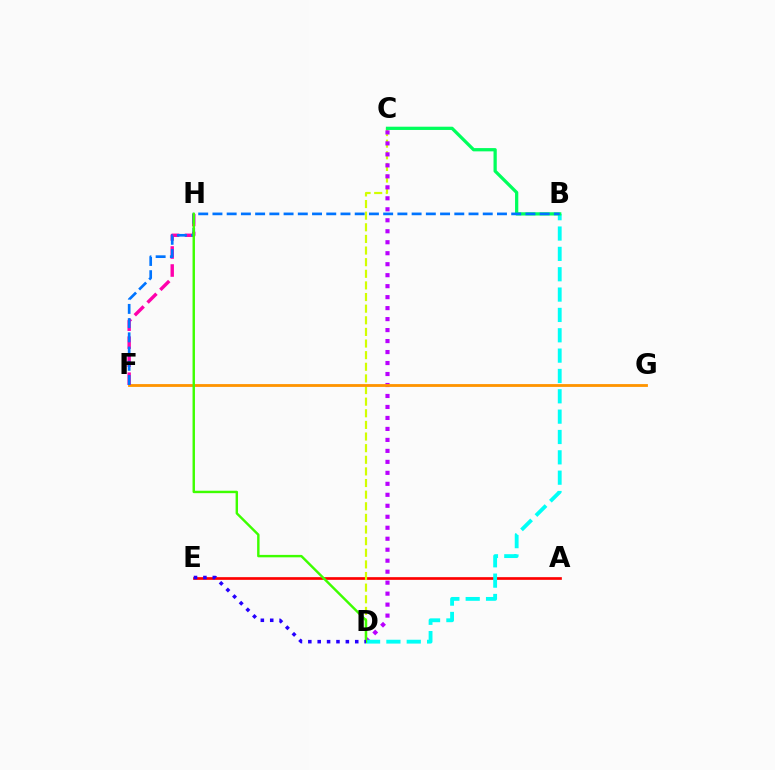{('A', 'E'): [{'color': '#ff0000', 'line_style': 'solid', 'thickness': 1.93}], ('C', 'D'): [{'color': '#d1ff00', 'line_style': 'dashed', 'thickness': 1.58}, {'color': '#b900ff', 'line_style': 'dotted', 'thickness': 2.98}], ('F', 'G'): [{'color': '#ff9400', 'line_style': 'solid', 'thickness': 2.03}], ('B', 'D'): [{'color': '#00fff6', 'line_style': 'dashed', 'thickness': 2.76}], ('F', 'H'): [{'color': '#ff00ac', 'line_style': 'dashed', 'thickness': 2.45}], ('B', 'C'): [{'color': '#00ff5c', 'line_style': 'solid', 'thickness': 2.34}], ('B', 'F'): [{'color': '#0074ff', 'line_style': 'dashed', 'thickness': 1.93}], ('D', 'H'): [{'color': '#3dff00', 'line_style': 'solid', 'thickness': 1.75}], ('D', 'E'): [{'color': '#2500ff', 'line_style': 'dotted', 'thickness': 2.55}]}